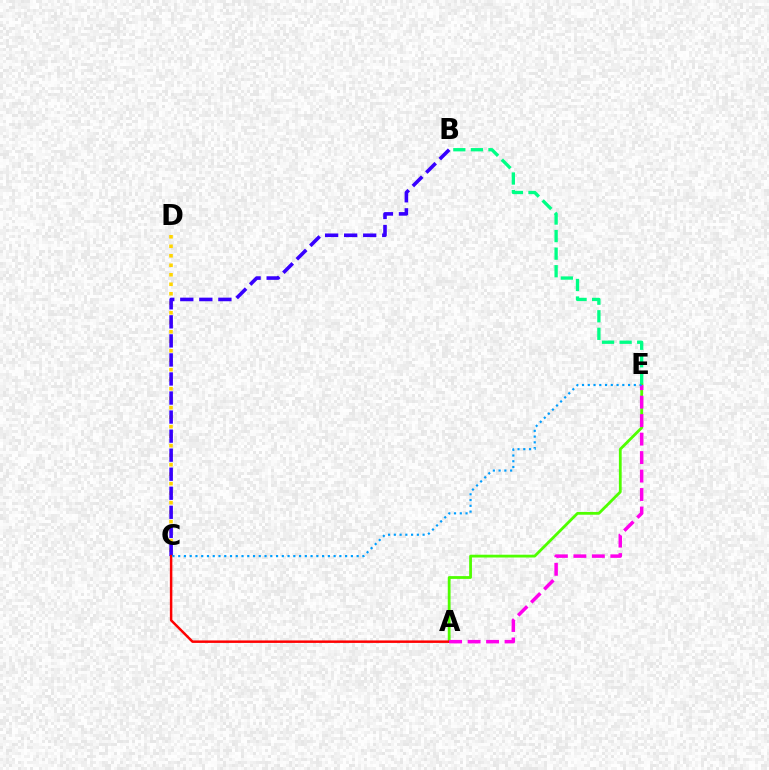{('C', 'D'): [{'color': '#ffd500', 'line_style': 'dotted', 'thickness': 2.58}], ('B', 'E'): [{'color': '#00ff86', 'line_style': 'dashed', 'thickness': 2.39}], ('B', 'C'): [{'color': '#3700ff', 'line_style': 'dashed', 'thickness': 2.59}], ('A', 'E'): [{'color': '#4fff00', 'line_style': 'solid', 'thickness': 2.01}, {'color': '#ff00ed', 'line_style': 'dashed', 'thickness': 2.51}], ('A', 'C'): [{'color': '#ff0000', 'line_style': 'solid', 'thickness': 1.79}], ('C', 'E'): [{'color': '#009eff', 'line_style': 'dotted', 'thickness': 1.56}]}